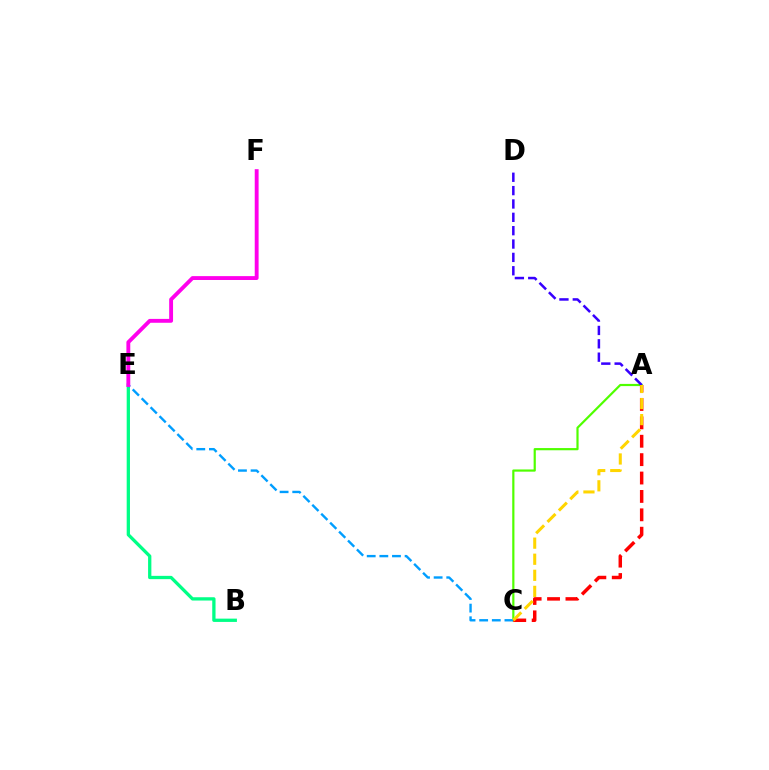{('A', 'C'): [{'color': '#4fff00', 'line_style': 'solid', 'thickness': 1.58}, {'color': '#ff0000', 'line_style': 'dashed', 'thickness': 2.5}, {'color': '#ffd500', 'line_style': 'dashed', 'thickness': 2.18}], ('A', 'D'): [{'color': '#3700ff', 'line_style': 'dashed', 'thickness': 1.81}], ('B', 'E'): [{'color': '#00ff86', 'line_style': 'solid', 'thickness': 2.37}], ('C', 'E'): [{'color': '#009eff', 'line_style': 'dashed', 'thickness': 1.72}], ('E', 'F'): [{'color': '#ff00ed', 'line_style': 'solid', 'thickness': 2.79}]}